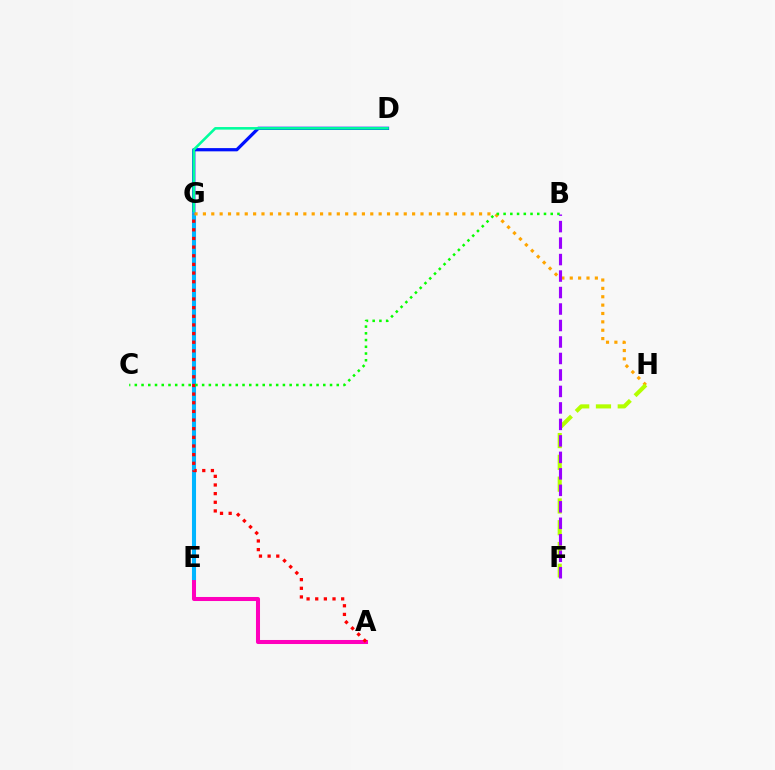{('D', 'G'): [{'color': '#0010ff', 'line_style': 'solid', 'thickness': 2.32}, {'color': '#00ff9d', 'line_style': 'solid', 'thickness': 1.86}], ('A', 'E'): [{'color': '#ff00bd', 'line_style': 'solid', 'thickness': 2.91}], ('E', 'G'): [{'color': '#00b5ff', 'line_style': 'solid', 'thickness': 2.93}], ('G', 'H'): [{'color': '#ffa500', 'line_style': 'dotted', 'thickness': 2.27}], ('F', 'H'): [{'color': '#b3ff00', 'line_style': 'dashed', 'thickness': 2.96}], ('A', 'G'): [{'color': '#ff0000', 'line_style': 'dotted', 'thickness': 2.35}], ('B', 'F'): [{'color': '#9b00ff', 'line_style': 'dashed', 'thickness': 2.24}], ('B', 'C'): [{'color': '#08ff00', 'line_style': 'dotted', 'thickness': 1.83}]}